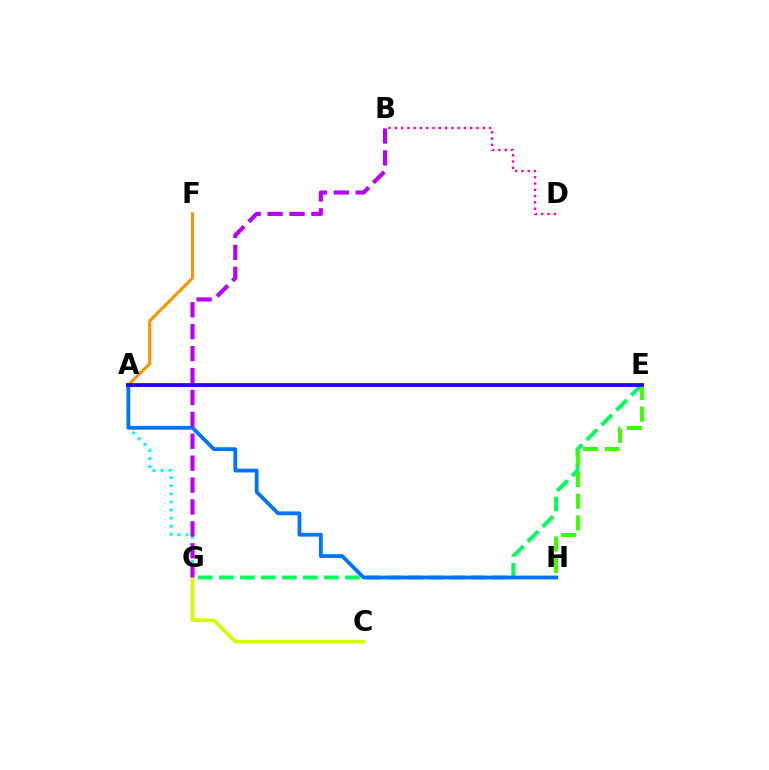{('E', 'G'): [{'color': '#00ff5c', 'line_style': 'dashed', 'thickness': 2.85}], ('A', 'G'): [{'color': '#00fff6', 'line_style': 'dotted', 'thickness': 2.2}], ('A', 'H'): [{'color': '#0074ff', 'line_style': 'solid', 'thickness': 2.74}], ('A', 'E'): [{'color': '#ff0000', 'line_style': 'solid', 'thickness': 2.01}, {'color': '#2500ff', 'line_style': 'solid', 'thickness': 2.69}], ('C', 'G'): [{'color': '#d1ff00', 'line_style': 'solid', 'thickness': 2.63}], ('A', 'F'): [{'color': '#ff9400', 'line_style': 'solid', 'thickness': 2.23}], ('E', 'H'): [{'color': '#3dff00', 'line_style': 'dashed', 'thickness': 2.93}], ('B', 'G'): [{'color': '#b900ff', 'line_style': 'dashed', 'thickness': 2.98}], ('B', 'D'): [{'color': '#ff00ac', 'line_style': 'dotted', 'thickness': 1.71}]}